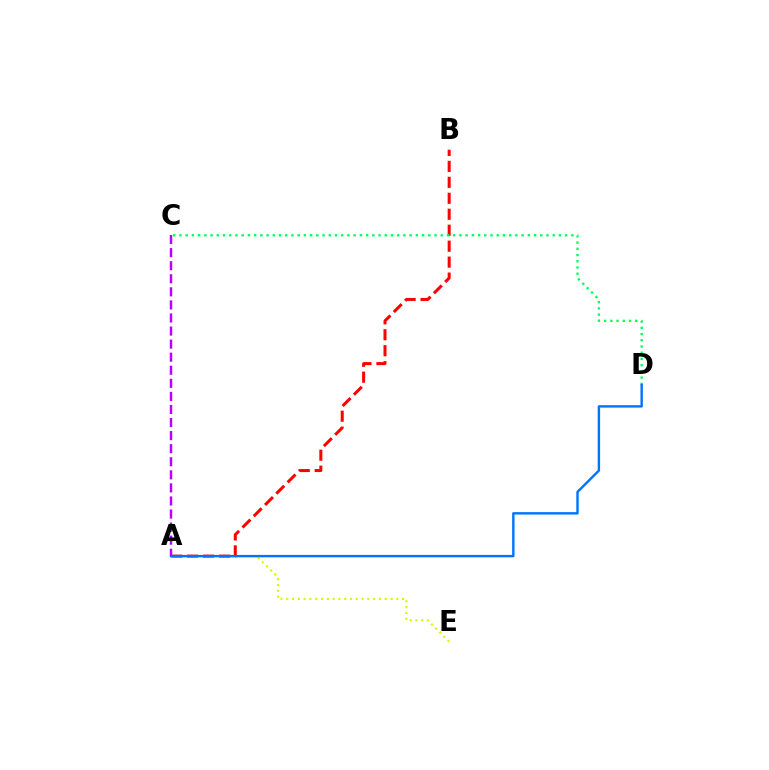{('A', 'B'): [{'color': '#ff0000', 'line_style': 'dashed', 'thickness': 2.17}], ('A', 'E'): [{'color': '#d1ff00', 'line_style': 'dotted', 'thickness': 1.57}], ('C', 'D'): [{'color': '#00ff5c', 'line_style': 'dotted', 'thickness': 1.69}], ('A', 'D'): [{'color': '#0074ff', 'line_style': 'solid', 'thickness': 1.74}], ('A', 'C'): [{'color': '#b900ff', 'line_style': 'dashed', 'thickness': 1.78}]}